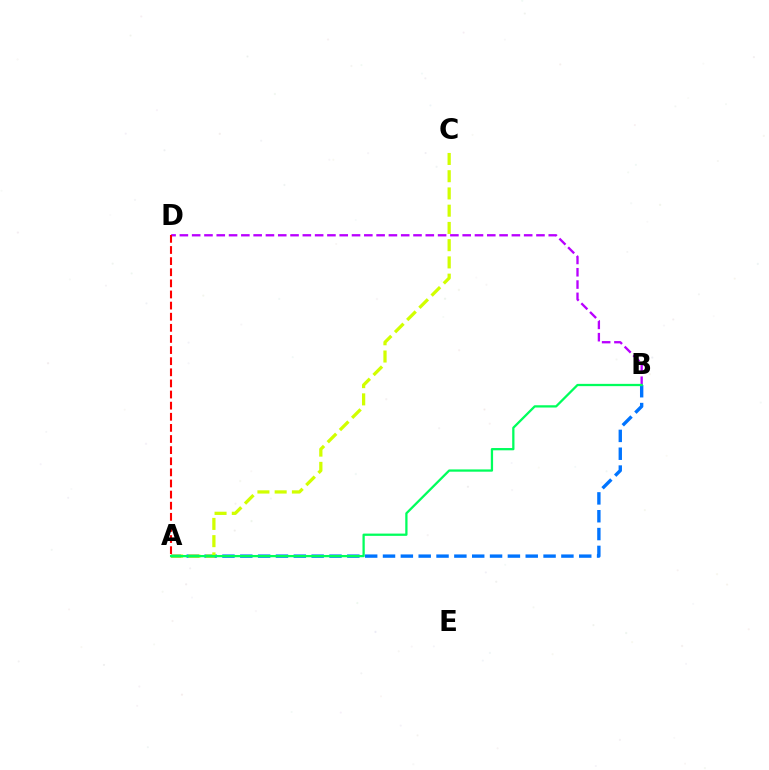{('A', 'B'): [{'color': '#0074ff', 'line_style': 'dashed', 'thickness': 2.42}, {'color': '#00ff5c', 'line_style': 'solid', 'thickness': 1.64}], ('B', 'D'): [{'color': '#b900ff', 'line_style': 'dashed', 'thickness': 1.67}], ('A', 'C'): [{'color': '#d1ff00', 'line_style': 'dashed', 'thickness': 2.34}], ('A', 'D'): [{'color': '#ff0000', 'line_style': 'dashed', 'thickness': 1.51}]}